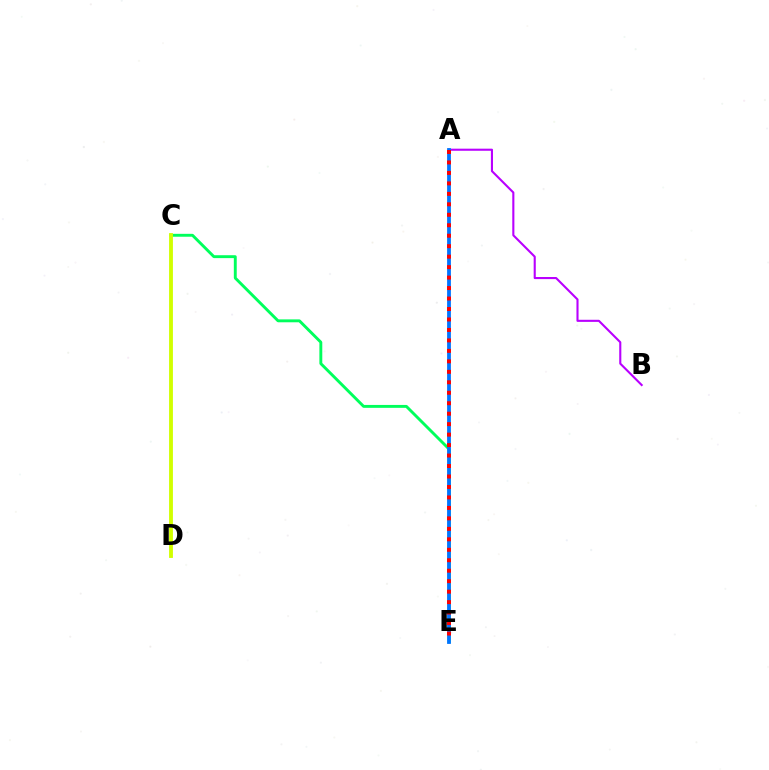{('C', 'E'): [{'color': '#00ff5c', 'line_style': 'solid', 'thickness': 2.09}], ('C', 'D'): [{'color': '#d1ff00', 'line_style': 'solid', 'thickness': 2.77}], ('A', 'B'): [{'color': '#b900ff', 'line_style': 'solid', 'thickness': 1.51}], ('A', 'E'): [{'color': '#0074ff', 'line_style': 'solid', 'thickness': 2.73}, {'color': '#ff0000', 'line_style': 'dotted', 'thickness': 2.84}]}